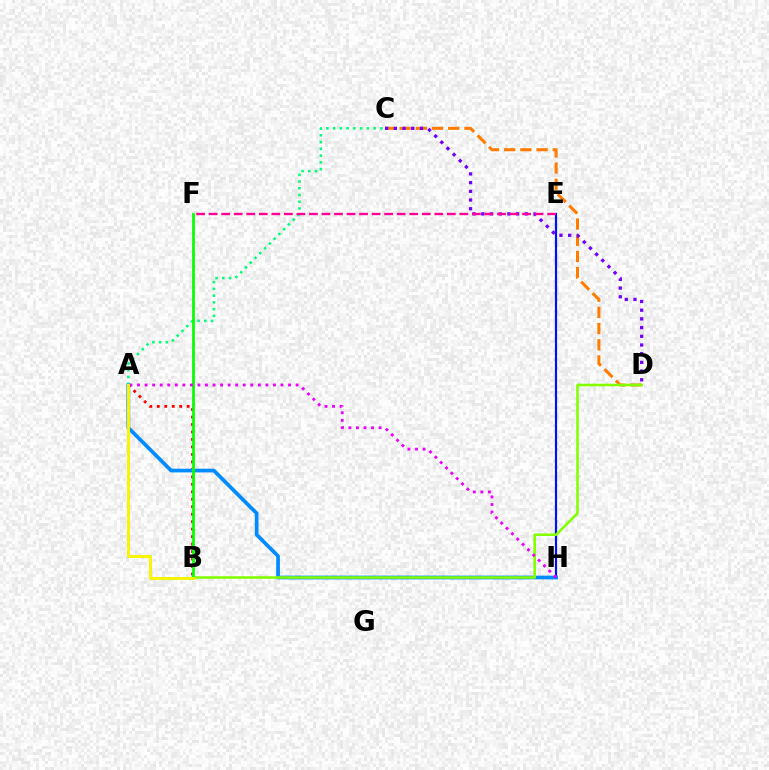{('A', 'B'): [{'color': '#ff0000', 'line_style': 'dotted', 'thickness': 2.03}, {'color': '#00fff6', 'line_style': 'dashed', 'thickness': 2.15}, {'color': '#fcf500', 'line_style': 'solid', 'thickness': 2.11}], ('E', 'H'): [{'color': '#0010ff', 'line_style': 'solid', 'thickness': 1.58}], ('A', 'H'): [{'color': '#008cff', 'line_style': 'solid', 'thickness': 2.67}, {'color': '#ee00ff', 'line_style': 'dotted', 'thickness': 2.05}], ('C', 'D'): [{'color': '#ff7c00', 'line_style': 'dashed', 'thickness': 2.2}, {'color': '#7200ff', 'line_style': 'dotted', 'thickness': 2.36}], ('B', 'D'): [{'color': '#84ff00', 'line_style': 'solid', 'thickness': 1.85}], ('A', 'C'): [{'color': '#00ff74', 'line_style': 'dotted', 'thickness': 1.84}], ('B', 'F'): [{'color': '#08ff00', 'line_style': 'solid', 'thickness': 1.98}], ('E', 'F'): [{'color': '#ff0094', 'line_style': 'dashed', 'thickness': 1.7}]}